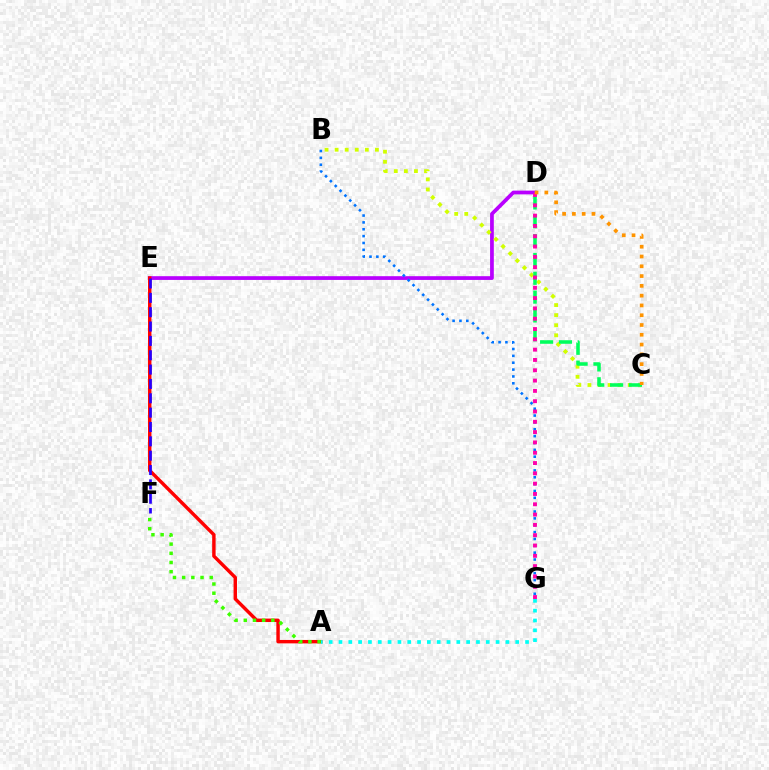{('D', 'E'): [{'color': '#b900ff', 'line_style': 'solid', 'thickness': 2.69}], ('B', 'C'): [{'color': '#d1ff00', 'line_style': 'dotted', 'thickness': 2.74}], ('C', 'D'): [{'color': '#00ff5c', 'line_style': 'dashed', 'thickness': 2.56}, {'color': '#ff9400', 'line_style': 'dotted', 'thickness': 2.66}], ('B', 'G'): [{'color': '#0074ff', 'line_style': 'dotted', 'thickness': 1.86}], ('D', 'G'): [{'color': '#ff00ac', 'line_style': 'dotted', 'thickness': 2.8}], ('A', 'E'): [{'color': '#ff0000', 'line_style': 'solid', 'thickness': 2.47}], ('E', 'F'): [{'color': '#2500ff', 'line_style': 'dashed', 'thickness': 1.95}], ('A', 'F'): [{'color': '#3dff00', 'line_style': 'dotted', 'thickness': 2.5}], ('A', 'G'): [{'color': '#00fff6', 'line_style': 'dotted', 'thickness': 2.67}]}